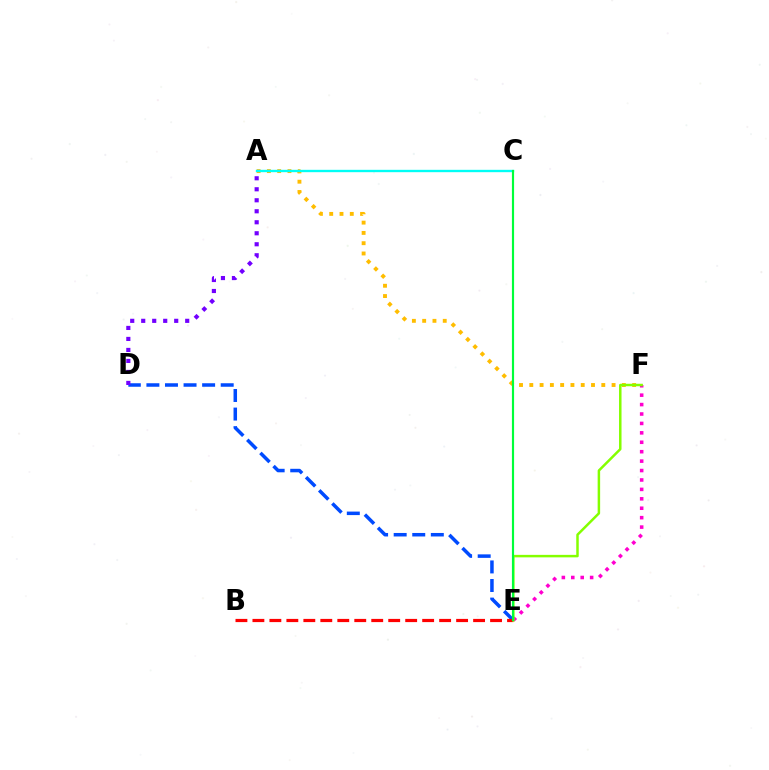{('D', 'E'): [{'color': '#004bff', 'line_style': 'dashed', 'thickness': 2.52}], ('A', 'D'): [{'color': '#7200ff', 'line_style': 'dotted', 'thickness': 2.99}], ('E', 'F'): [{'color': '#ff00cf', 'line_style': 'dotted', 'thickness': 2.56}, {'color': '#84ff00', 'line_style': 'solid', 'thickness': 1.79}], ('B', 'E'): [{'color': '#ff0000', 'line_style': 'dashed', 'thickness': 2.31}], ('A', 'F'): [{'color': '#ffbd00', 'line_style': 'dotted', 'thickness': 2.79}], ('A', 'C'): [{'color': '#00fff6', 'line_style': 'solid', 'thickness': 1.7}], ('C', 'E'): [{'color': '#00ff39', 'line_style': 'solid', 'thickness': 1.56}]}